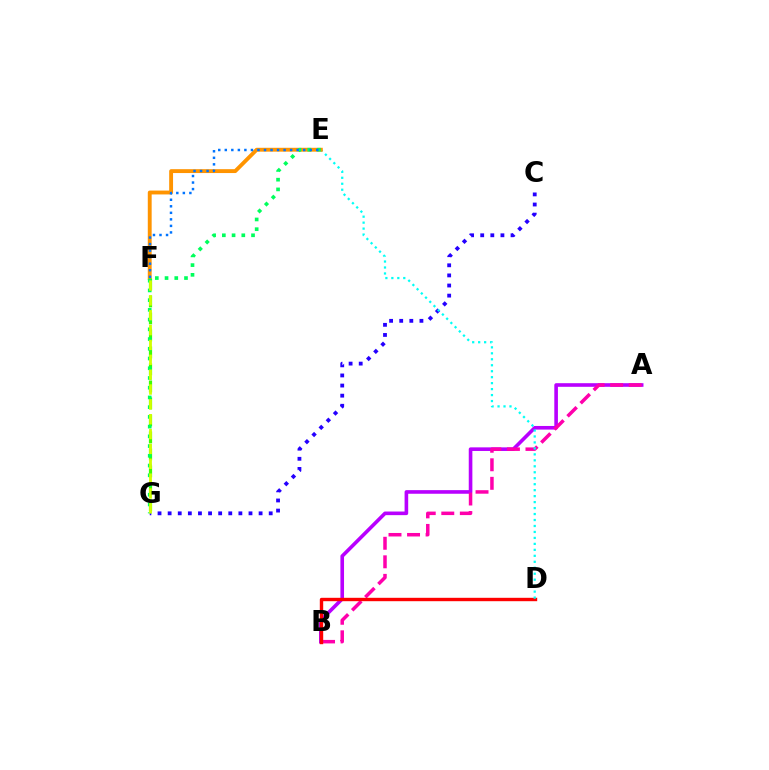{('A', 'B'): [{'color': '#b900ff', 'line_style': 'solid', 'thickness': 2.6}, {'color': '#ff00ac', 'line_style': 'dashed', 'thickness': 2.52}], ('C', 'G'): [{'color': '#2500ff', 'line_style': 'dotted', 'thickness': 2.75}], ('B', 'D'): [{'color': '#ff0000', 'line_style': 'solid', 'thickness': 2.44}], ('D', 'E'): [{'color': '#00fff6', 'line_style': 'dotted', 'thickness': 1.62}], ('E', 'F'): [{'color': '#ff9400', 'line_style': 'solid', 'thickness': 2.79}, {'color': '#0074ff', 'line_style': 'dotted', 'thickness': 1.78}], ('F', 'G'): [{'color': '#3dff00', 'line_style': 'dashed', 'thickness': 2.31}, {'color': '#d1ff00', 'line_style': 'dashed', 'thickness': 2.02}], ('E', 'G'): [{'color': '#00ff5c', 'line_style': 'dotted', 'thickness': 2.64}]}